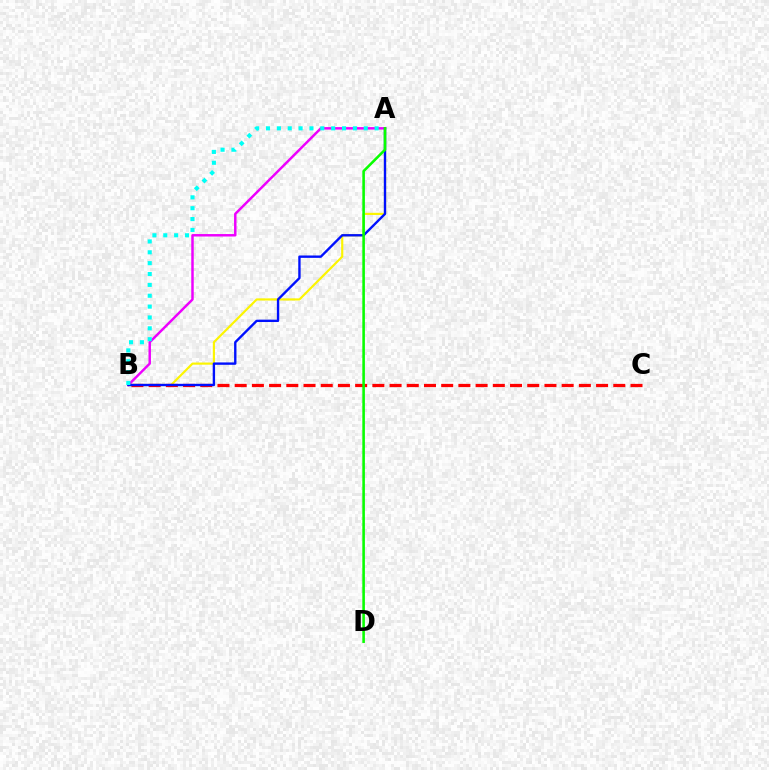{('A', 'B'): [{'color': '#ee00ff', 'line_style': 'solid', 'thickness': 1.77}, {'color': '#fcf500', 'line_style': 'solid', 'thickness': 1.56}, {'color': '#0010ff', 'line_style': 'solid', 'thickness': 1.71}, {'color': '#00fff6', 'line_style': 'dotted', 'thickness': 2.95}], ('B', 'C'): [{'color': '#ff0000', 'line_style': 'dashed', 'thickness': 2.34}], ('A', 'D'): [{'color': '#08ff00', 'line_style': 'solid', 'thickness': 1.86}]}